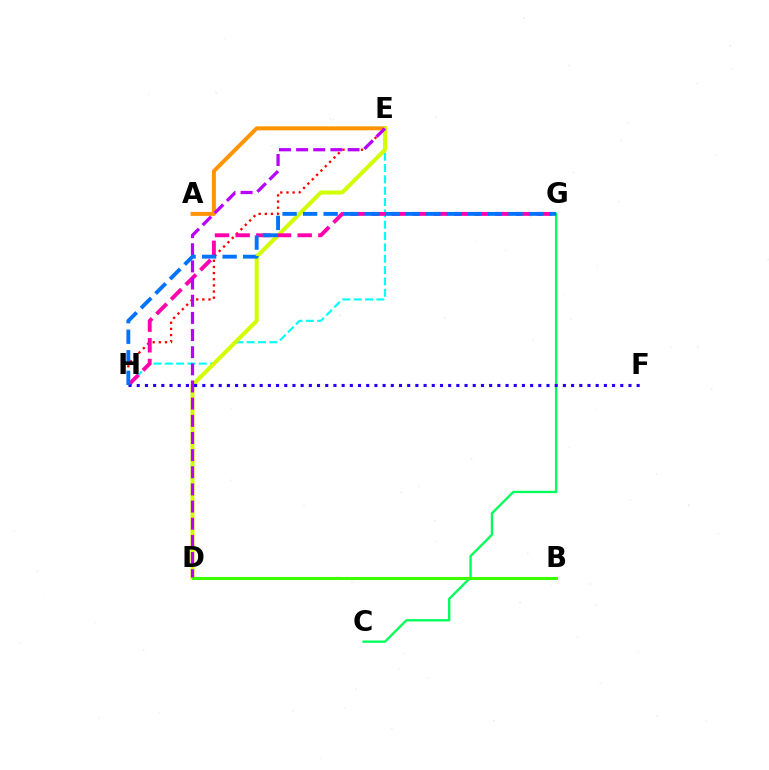{('A', 'E'): [{'color': '#ff9400', 'line_style': 'solid', 'thickness': 2.85}], ('E', 'H'): [{'color': '#00fff6', 'line_style': 'dashed', 'thickness': 1.54}, {'color': '#ff0000', 'line_style': 'dotted', 'thickness': 1.67}], ('C', 'G'): [{'color': '#00ff5c', 'line_style': 'solid', 'thickness': 1.69}], ('D', 'E'): [{'color': '#d1ff00', 'line_style': 'solid', 'thickness': 2.89}, {'color': '#b900ff', 'line_style': 'dashed', 'thickness': 2.33}], ('B', 'D'): [{'color': '#3dff00', 'line_style': 'solid', 'thickness': 2.21}], ('G', 'H'): [{'color': '#ff00ac', 'line_style': 'dashed', 'thickness': 2.81}, {'color': '#0074ff', 'line_style': 'dashed', 'thickness': 2.79}], ('F', 'H'): [{'color': '#2500ff', 'line_style': 'dotted', 'thickness': 2.23}]}